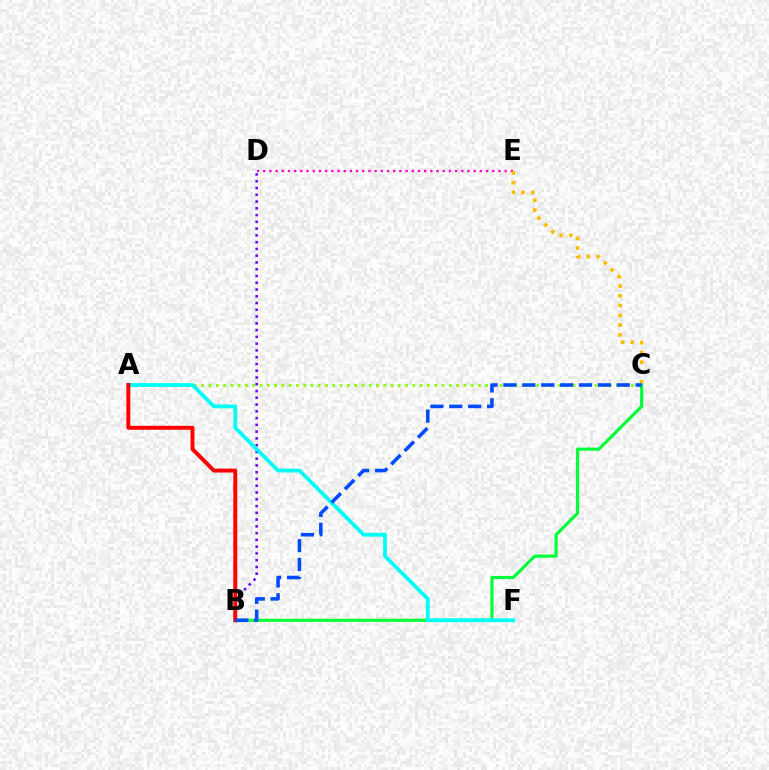{('B', 'C'): [{'color': '#00ff39', 'line_style': 'solid', 'thickness': 2.26}, {'color': '#004bff', 'line_style': 'dashed', 'thickness': 2.57}], ('B', 'D'): [{'color': '#7200ff', 'line_style': 'dotted', 'thickness': 1.84}], ('D', 'E'): [{'color': '#ff00cf', 'line_style': 'dotted', 'thickness': 1.68}], ('A', 'C'): [{'color': '#84ff00', 'line_style': 'dotted', 'thickness': 1.98}], ('C', 'E'): [{'color': '#ffbd00', 'line_style': 'dotted', 'thickness': 2.65}], ('A', 'F'): [{'color': '#00fff6', 'line_style': 'solid', 'thickness': 2.72}], ('A', 'B'): [{'color': '#ff0000', 'line_style': 'solid', 'thickness': 2.84}]}